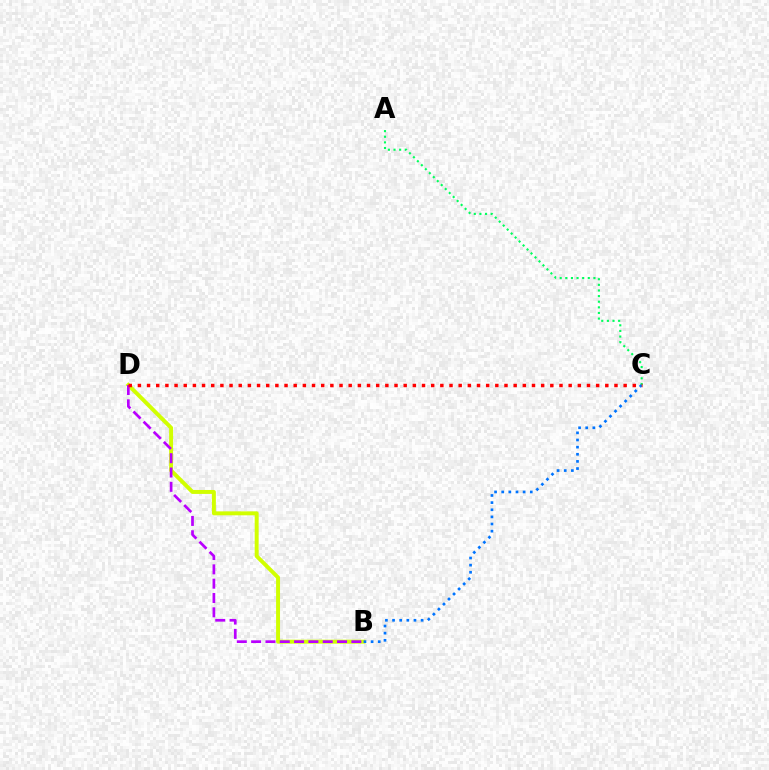{('B', 'D'): [{'color': '#d1ff00', 'line_style': 'solid', 'thickness': 2.84}, {'color': '#b900ff', 'line_style': 'dashed', 'thickness': 1.95}], ('A', 'C'): [{'color': '#00ff5c', 'line_style': 'dotted', 'thickness': 1.53}], ('B', 'C'): [{'color': '#0074ff', 'line_style': 'dotted', 'thickness': 1.94}], ('C', 'D'): [{'color': '#ff0000', 'line_style': 'dotted', 'thickness': 2.49}]}